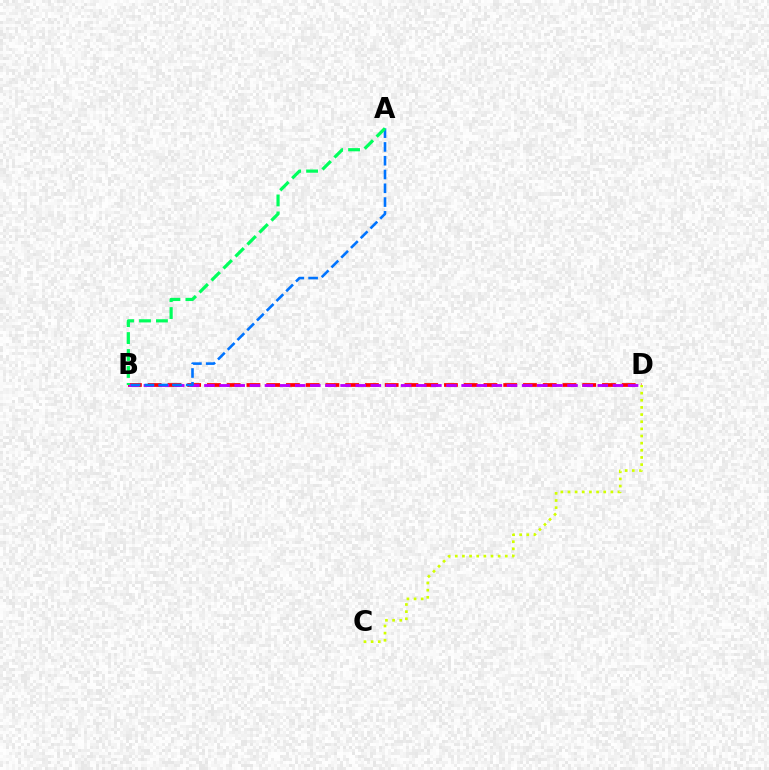{('B', 'D'): [{'color': '#ff0000', 'line_style': 'dashed', 'thickness': 2.68}, {'color': '#b900ff', 'line_style': 'dashed', 'thickness': 2.06}], ('A', 'B'): [{'color': '#0074ff', 'line_style': 'dashed', 'thickness': 1.87}, {'color': '#00ff5c', 'line_style': 'dashed', 'thickness': 2.3}], ('C', 'D'): [{'color': '#d1ff00', 'line_style': 'dotted', 'thickness': 1.94}]}